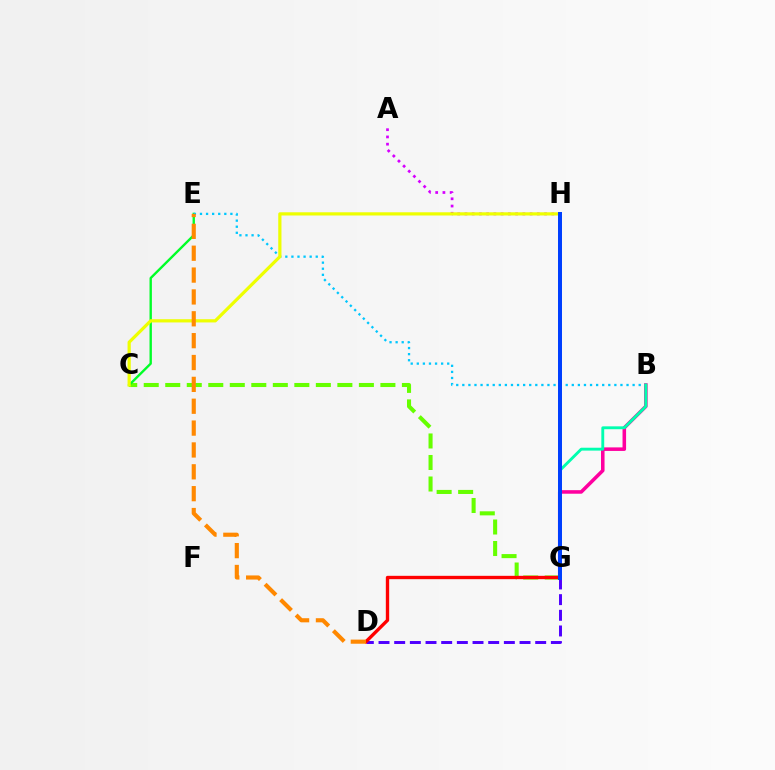{('C', 'G'): [{'color': '#66ff00', 'line_style': 'dashed', 'thickness': 2.92}], ('C', 'E'): [{'color': '#00ff27', 'line_style': 'solid', 'thickness': 1.71}], ('B', 'G'): [{'color': '#ff00a0', 'line_style': 'solid', 'thickness': 2.56}, {'color': '#00ffaf', 'line_style': 'solid', 'thickness': 2.07}], ('B', 'E'): [{'color': '#00c7ff', 'line_style': 'dotted', 'thickness': 1.65}], ('D', 'G'): [{'color': '#4f00ff', 'line_style': 'dashed', 'thickness': 2.13}, {'color': '#ff0000', 'line_style': 'solid', 'thickness': 2.41}], ('A', 'H'): [{'color': '#d600ff', 'line_style': 'dotted', 'thickness': 1.97}], ('C', 'H'): [{'color': '#eeff00', 'line_style': 'solid', 'thickness': 2.31}], ('G', 'H'): [{'color': '#003fff', 'line_style': 'solid', 'thickness': 2.87}], ('D', 'E'): [{'color': '#ff8800', 'line_style': 'dashed', 'thickness': 2.97}]}